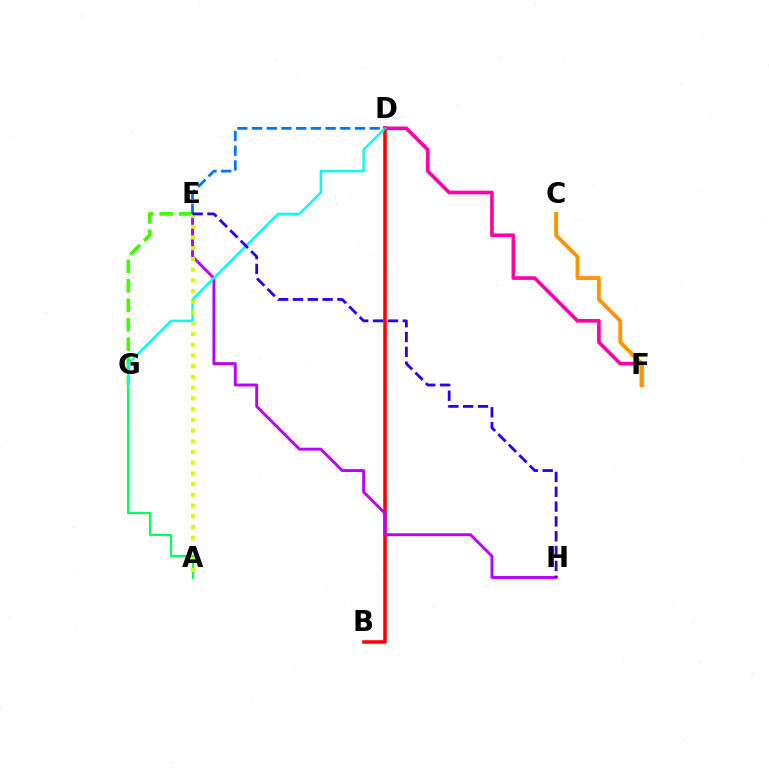{('D', 'F'): [{'color': '#ff00ac', 'line_style': 'solid', 'thickness': 2.64}], ('E', 'G'): [{'color': '#3dff00', 'line_style': 'dashed', 'thickness': 2.64}], ('A', 'G'): [{'color': '#00ff5c', 'line_style': 'solid', 'thickness': 1.56}], ('B', 'D'): [{'color': '#ff0000', 'line_style': 'solid', 'thickness': 2.56}], ('E', 'H'): [{'color': '#b900ff', 'line_style': 'solid', 'thickness': 2.08}, {'color': '#2500ff', 'line_style': 'dashed', 'thickness': 2.01}], ('C', 'F'): [{'color': '#ff9400', 'line_style': 'solid', 'thickness': 2.78}], ('D', 'G'): [{'color': '#00fff6', 'line_style': 'solid', 'thickness': 1.74}], ('D', 'E'): [{'color': '#0074ff', 'line_style': 'dashed', 'thickness': 2.0}], ('A', 'E'): [{'color': '#d1ff00', 'line_style': 'dotted', 'thickness': 2.91}]}